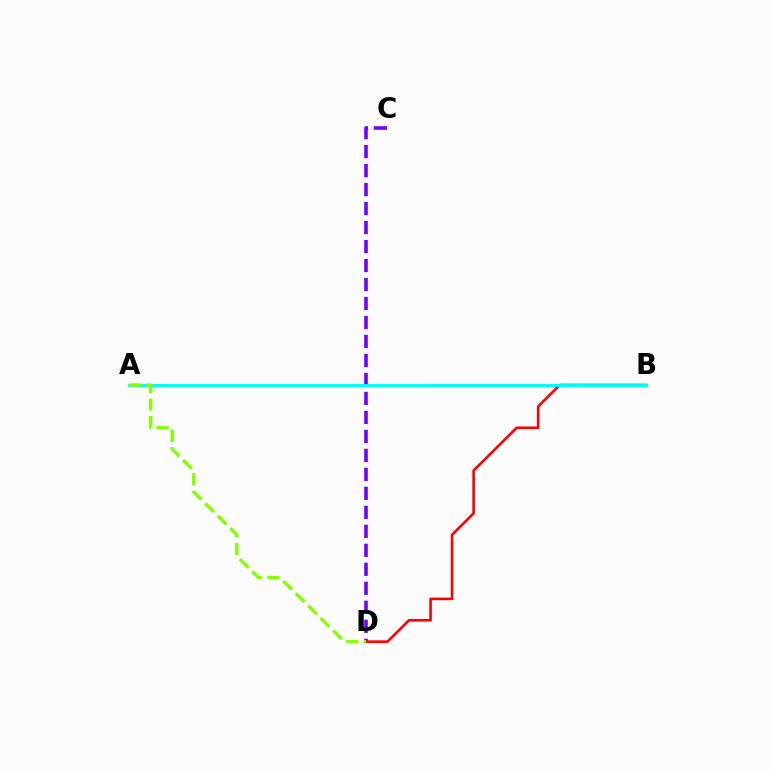{('C', 'D'): [{'color': '#7200ff', 'line_style': 'dashed', 'thickness': 2.58}], ('B', 'D'): [{'color': '#ff0000', 'line_style': 'solid', 'thickness': 1.88}], ('A', 'B'): [{'color': '#00fff6', 'line_style': 'solid', 'thickness': 2.12}], ('A', 'D'): [{'color': '#84ff00', 'line_style': 'dashed', 'thickness': 2.38}]}